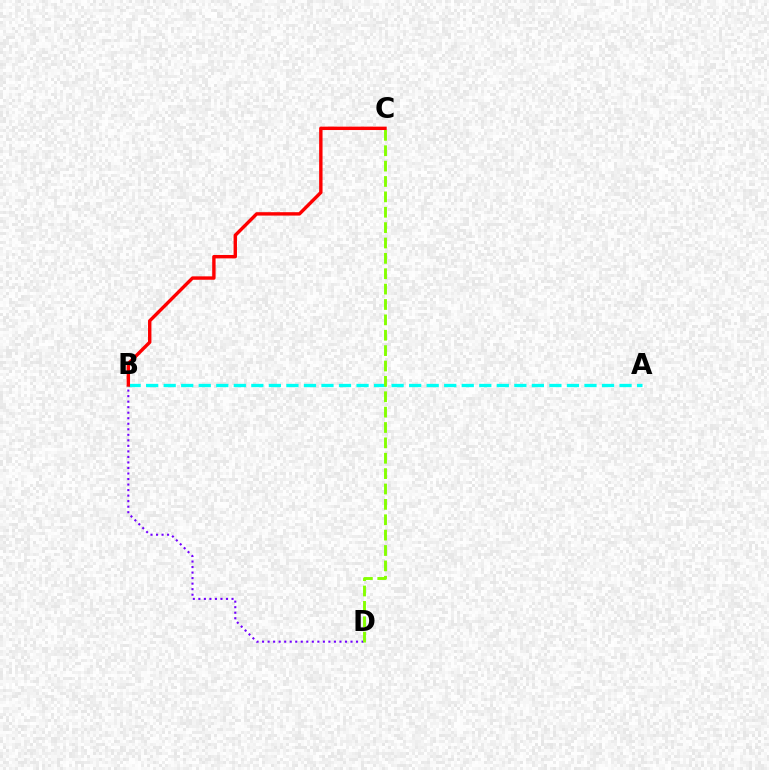{('A', 'B'): [{'color': '#00fff6', 'line_style': 'dashed', 'thickness': 2.38}], ('B', 'D'): [{'color': '#7200ff', 'line_style': 'dotted', 'thickness': 1.5}], ('B', 'C'): [{'color': '#ff0000', 'line_style': 'solid', 'thickness': 2.45}], ('C', 'D'): [{'color': '#84ff00', 'line_style': 'dashed', 'thickness': 2.09}]}